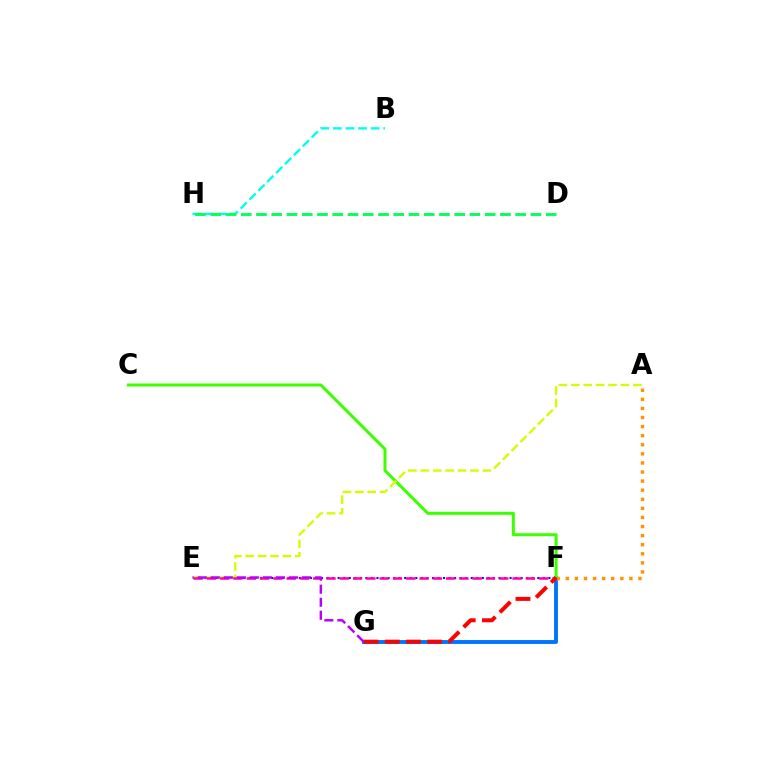{('B', 'H'): [{'color': '#00fff6', 'line_style': 'dashed', 'thickness': 1.71}], ('D', 'H'): [{'color': '#00ff5c', 'line_style': 'dashed', 'thickness': 2.07}], ('F', 'G'): [{'color': '#0074ff', 'line_style': 'solid', 'thickness': 2.79}, {'color': '#ff0000', 'line_style': 'dashed', 'thickness': 2.88}], ('A', 'F'): [{'color': '#ff9400', 'line_style': 'dotted', 'thickness': 2.47}], ('E', 'F'): [{'color': '#2500ff', 'line_style': 'dotted', 'thickness': 1.51}, {'color': '#ff00ac', 'line_style': 'dashed', 'thickness': 1.81}], ('C', 'F'): [{'color': '#3dff00', 'line_style': 'solid', 'thickness': 2.17}], ('A', 'E'): [{'color': '#d1ff00', 'line_style': 'dashed', 'thickness': 1.68}], ('E', 'G'): [{'color': '#b900ff', 'line_style': 'dashed', 'thickness': 1.77}]}